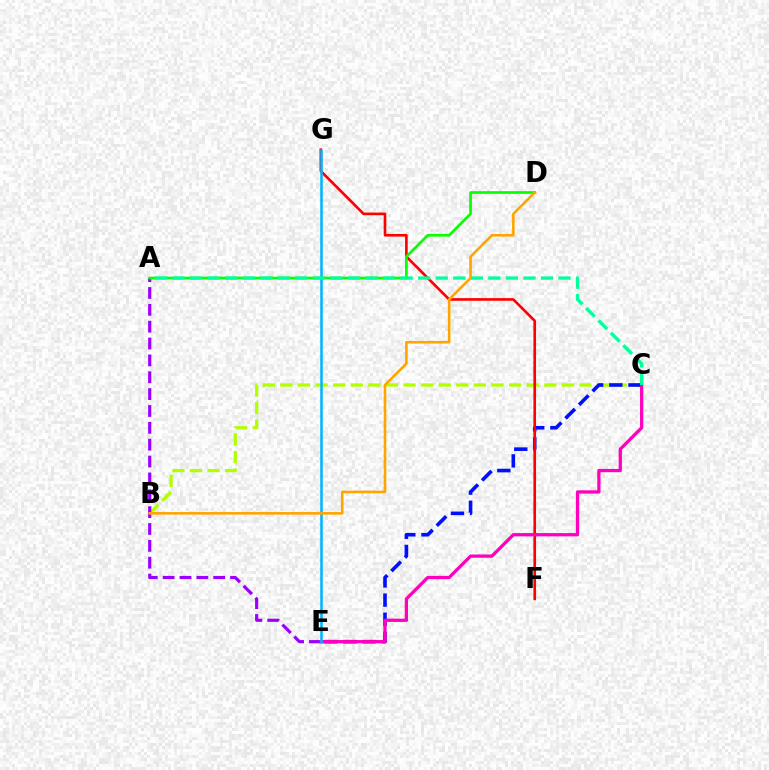{('B', 'C'): [{'color': '#b3ff00', 'line_style': 'dashed', 'thickness': 2.39}], ('A', 'E'): [{'color': '#9b00ff', 'line_style': 'dashed', 'thickness': 2.29}], ('C', 'E'): [{'color': '#0010ff', 'line_style': 'dashed', 'thickness': 2.6}, {'color': '#ff00bd', 'line_style': 'solid', 'thickness': 2.35}], ('F', 'G'): [{'color': '#ff0000', 'line_style': 'solid', 'thickness': 1.91}], ('A', 'D'): [{'color': '#08ff00', 'line_style': 'solid', 'thickness': 1.94}], ('E', 'G'): [{'color': '#00b5ff', 'line_style': 'solid', 'thickness': 1.83}], ('A', 'C'): [{'color': '#00ff9d', 'line_style': 'dashed', 'thickness': 2.38}], ('B', 'D'): [{'color': '#ffa500', 'line_style': 'solid', 'thickness': 1.88}]}